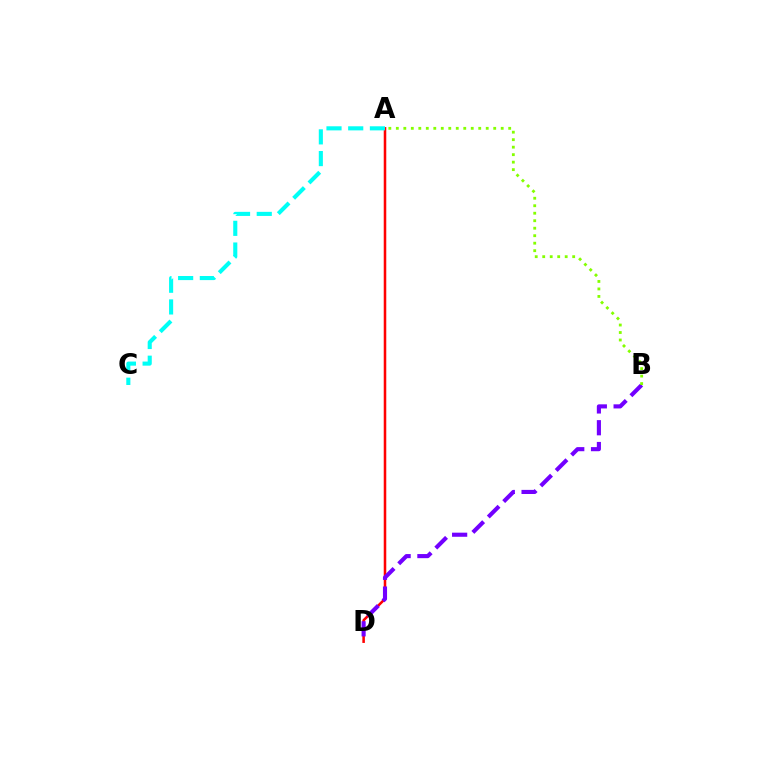{('A', 'D'): [{'color': '#ff0000', 'line_style': 'solid', 'thickness': 1.83}], ('B', 'D'): [{'color': '#7200ff', 'line_style': 'dashed', 'thickness': 2.96}], ('A', 'B'): [{'color': '#84ff00', 'line_style': 'dotted', 'thickness': 2.04}], ('A', 'C'): [{'color': '#00fff6', 'line_style': 'dashed', 'thickness': 2.95}]}